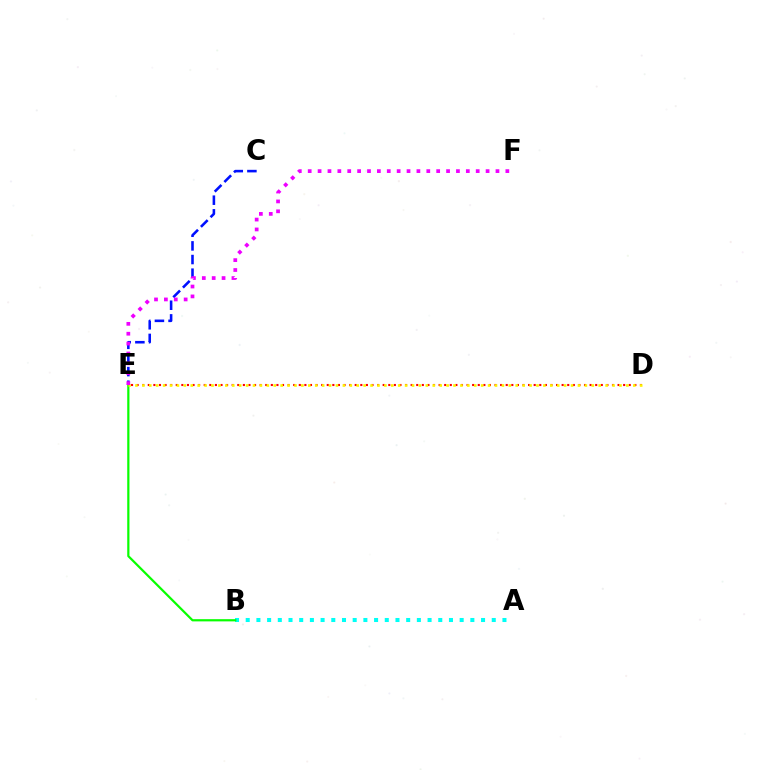{('C', 'E'): [{'color': '#0010ff', 'line_style': 'dashed', 'thickness': 1.85}], ('D', 'E'): [{'color': '#ff0000', 'line_style': 'dotted', 'thickness': 1.52}, {'color': '#fcf500', 'line_style': 'dotted', 'thickness': 1.88}], ('A', 'B'): [{'color': '#00fff6', 'line_style': 'dotted', 'thickness': 2.91}], ('B', 'E'): [{'color': '#08ff00', 'line_style': 'solid', 'thickness': 1.59}], ('E', 'F'): [{'color': '#ee00ff', 'line_style': 'dotted', 'thickness': 2.69}]}